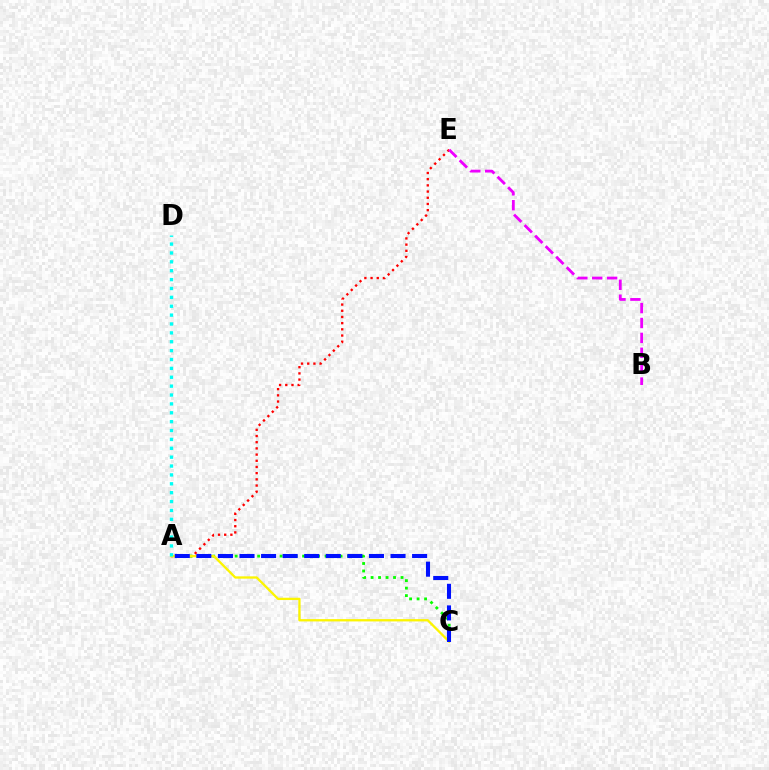{('A', 'E'): [{'color': '#ff0000', 'line_style': 'dotted', 'thickness': 1.68}], ('A', 'C'): [{'color': '#08ff00', 'line_style': 'dotted', 'thickness': 2.03}, {'color': '#fcf500', 'line_style': 'solid', 'thickness': 1.66}, {'color': '#0010ff', 'line_style': 'dashed', 'thickness': 2.93}], ('B', 'E'): [{'color': '#ee00ff', 'line_style': 'dashed', 'thickness': 2.02}], ('A', 'D'): [{'color': '#00fff6', 'line_style': 'dotted', 'thickness': 2.41}]}